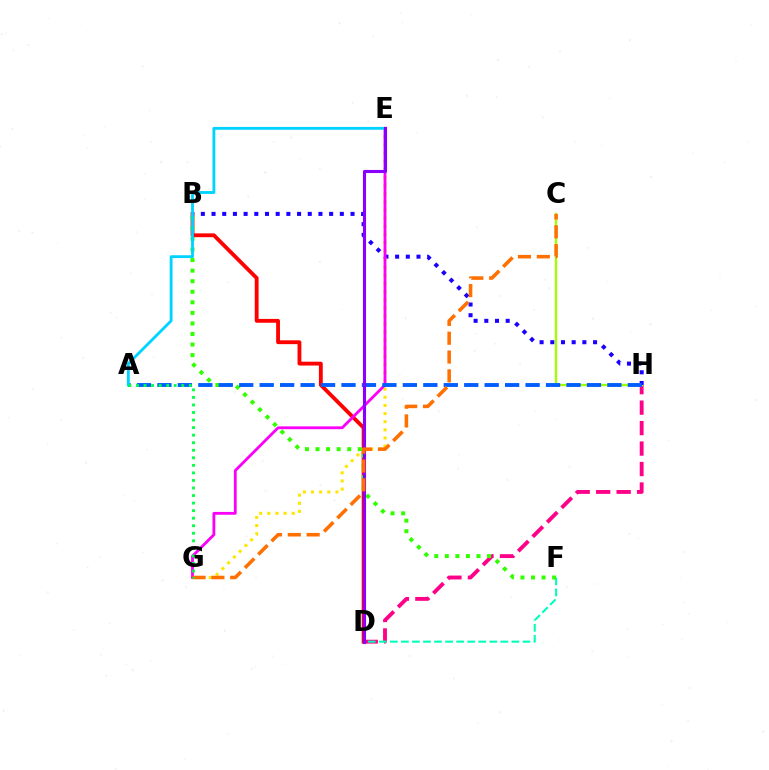{('D', 'H'): [{'color': '#ff0088', 'line_style': 'dashed', 'thickness': 2.78}], ('D', 'F'): [{'color': '#00ffbb', 'line_style': 'dashed', 'thickness': 1.5}], ('B', 'D'): [{'color': '#ff0000', 'line_style': 'solid', 'thickness': 2.76}], ('C', 'H'): [{'color': '#a2ff00', 'line_style': 'solid', 'thickness': 1.69}], ('B', 'H'): [{'color': '#1900ff', 'line_style': 'dotted', 'thickness': 2.9}], ('E', 'G'): [{'color': '#ffe600', 'line_style': 'dotted', 'thickness': 2.21}, {'color': '#fa00f9', 'line_style': 'solid', 'thickness': 2.03}], ('B', 'F'): [{'color': '#31ff00', 'line_style': 'dotted', 'thickness': 2.87}], ('A', 'H'): [{'color': '#005dff', 'line_style': 'dashed', 'thickness': 2.78}], ('A', 'E'): [{'color': '#00d3ff', 'line_style': 'solid', 'thickness': 2.05}], ('D', 'E'): [{'color': '#8a00ff', 'line_style': 'solid', 'thickness': 2.23}], ('C', 'G'): [{'color': '#ff7000', 'line_style': 'dashed', 'thickness': 2.56}], ('A', 'G'): [{'color': '#00ff45', 'line_style': 'dotted', 'thickness': 2.05}]}